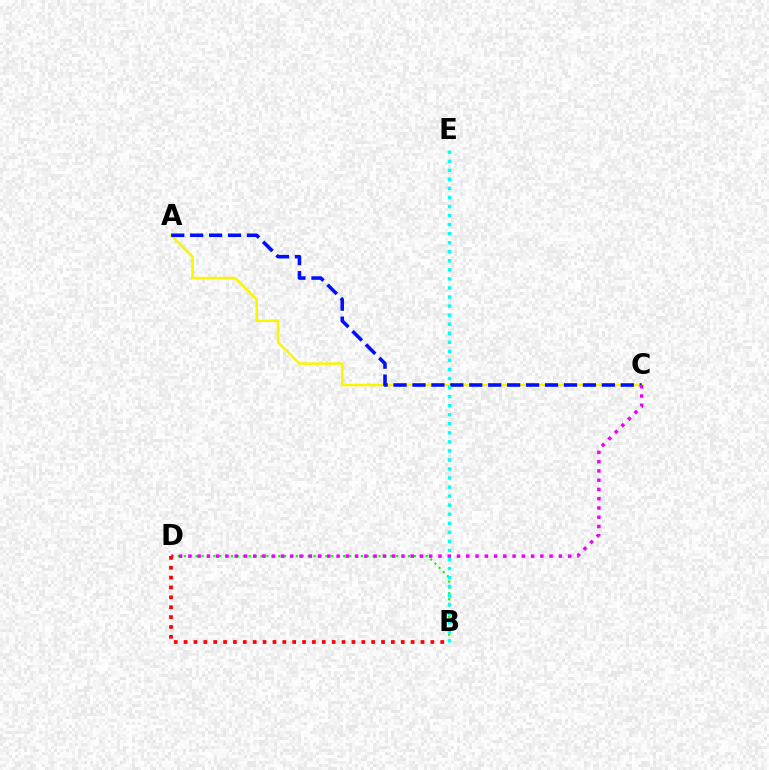{('B', 'D'): [{'color': '#08ff00', 'line_style': 'dotted', 'thickness': 1.6}, {'color': '#ff0000', 'line_style': 'dotted', 'thickness': 2.68}], ('A', 'C'): [{'color': '#fcf500', 'line_style': 'solid', 'thickness': 1.83}, {'color': '#0010ff', 'line_style': 'dashed', 'thickness': 2.57}], ('C', 'D'): [{'color': '#ee00ff', 'line_style': 'dotted', 'thickness': 2.52}], ('B', 'E'): [{'color': '#00fff6', 'line_style': 'dotted', 'thickness': 2.46}]}